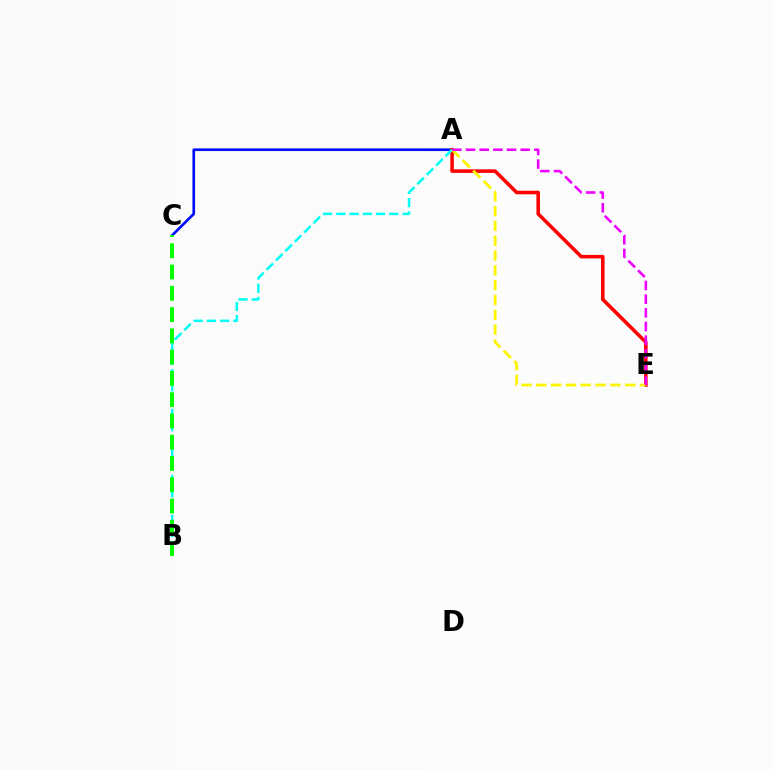{('A', 'C'): [{'color': '#0010ff', 'line_style': 'solid', 'thickness': 1.93}], ('A', 'E'): [{'color': '#ff0000', 'line_style': 'solid', 'thickness': 2.55}, {'color': '#fcf500', 'line_style': 'dashed', 'thickness': 2.01}, {'color': '#ee00ff', 'line_style': 'dashed', 'thickness': 1.86}], ('A', 'B'): [{'color': '#00fff6', 'line_style': 'dashed', 'thickness': 1.8}], ('B', 'C'): [{'color': '#08ff00', 'line_style': 'dashed', 'thickness': 2.89}]}